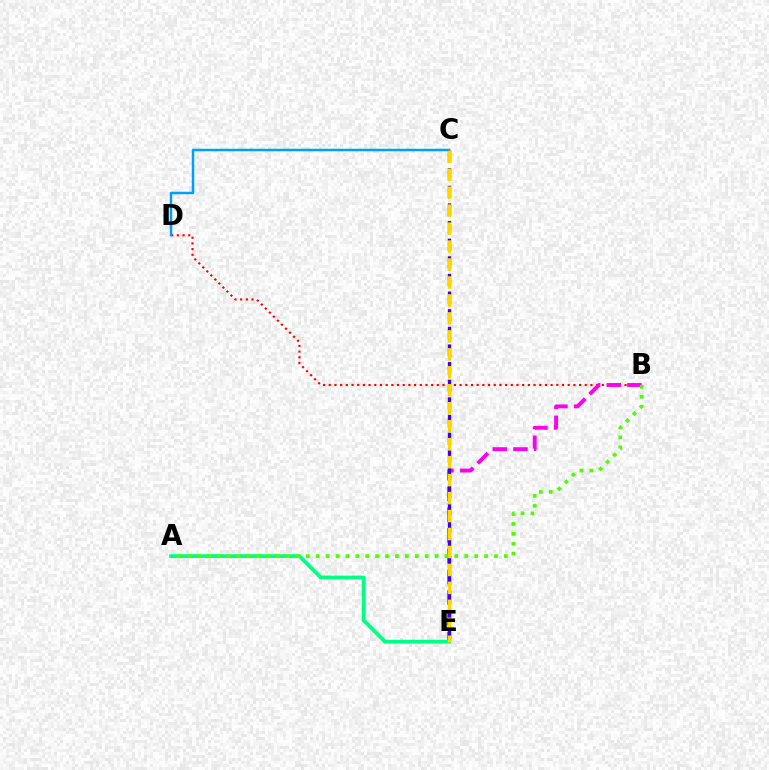{('B', 'D'): [{'color': '#ff0000', 'line_style': 'dotted', 'thickness': 1.55}], ('C', 'D'): [{'color': '#009eff', 'line_style': 'solid', 'thickness': 1.79}], ('B', 'E'): [{'color': '#ff00ed', 'line_style': 'dashed', 'thickness': 2.81}], ('A', 'E'): [{'color': '#00ff86', 'line_style': 'solid', 'thickness': 2.73}], ('C', 'E'): [{'color': '#3700ff', 'line_style': 'dashed', 'thickness': 2.4}, {'color': '#ffd500', 'line_style': 'dashed', 'thickness': 2.44}], ('A', 'B'): [{'color': '#4fff00', 'line_style': 'dotted', 'thickness': 2.69}]}